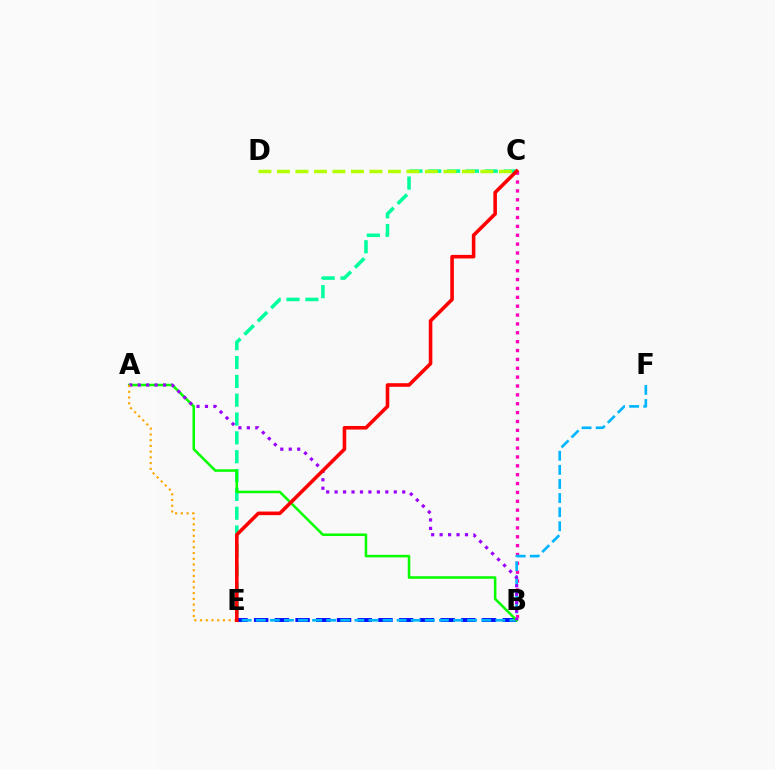{('C', 'E'): [{'color': '#00ff9d', 'line_style': 'dashed', 'thickness': 2.56}, {'color': '#ff0000', 'line_style': 'solid', 'thickness': 2.58}], ('B', 'E'): [{'color': '#0010ff', 'line_style': 'dashed', 'thickness': 2.81}], ('B', 'C'): [{'color': '#ff00bd', 'line_style': 'dotted', 'thickness': 2.41}], ('E', 'F'): [{'color': '#00b5ff', 'line_style': 'dashed', 'thickness': 1.91}], ('C', 'D'): [{'color': '#b3ff00', 'line_style': 'dashed', 'thickness': 2.51}], ('A', 'B'): [{'color': '#08ff00', 'line_style': 'solid', 'thickness': 1.84}, {'color': '#9b00ff', 'line_style': 'dotted', 'thickness': 2.3}], ('A', 'E'): [{'color': '#ffa500', 'line_style': 'dotted', 'thickness': 1.56}]}